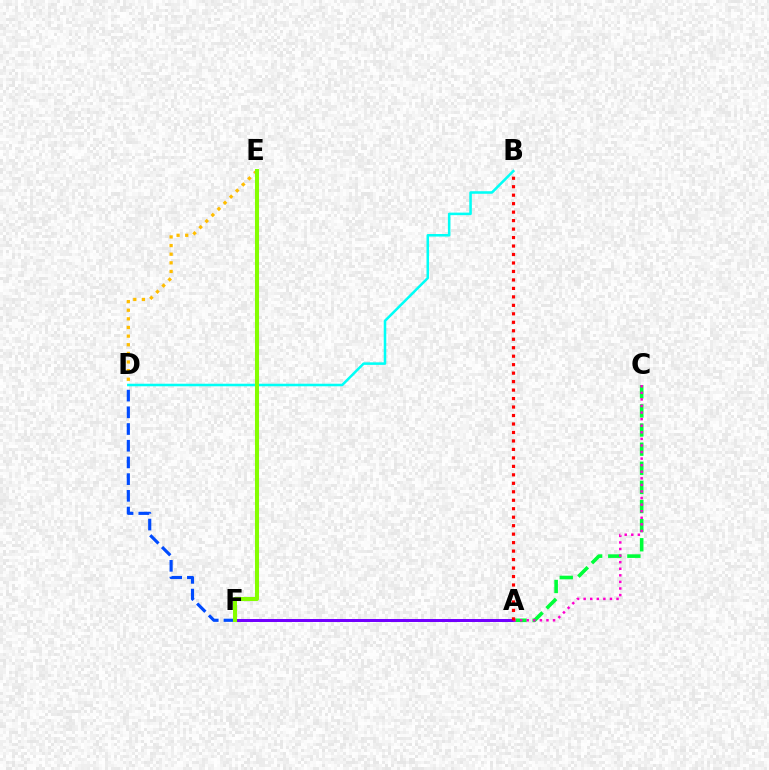{('A', 'C'): [{'color': '#00ff39', 'line_style': 'dashed', 'thickness': 2.6}, {'color': '#ff00cf', 'line_style': 'dotted', 'thickness': 1.79}], ('D', 'E'): [{'color': '#ffbd00', 'line_style': 'dotted', 'thickness': 2.34}], ('B', 'D'): [{'color': '#00fff6', 'line_style': 'solid', 'thickness': 1.83}], ('D', 'F'): [{'color': '#004bff', 'line_style': 'dashed', 'thickness': 2.27}], ('A', 'F'): [{'color': '#7200ff', 'line_style': 'solid', 'thickness': 2.16}], ('E', 'F'): [{'color': '#84ff00', 'line_style': 'solid', 'thickness': 2.92}], ('A', 'B'): [{'color': '#ff0000', 'line_style': 'dotted', 'thickness': 2.3}]}